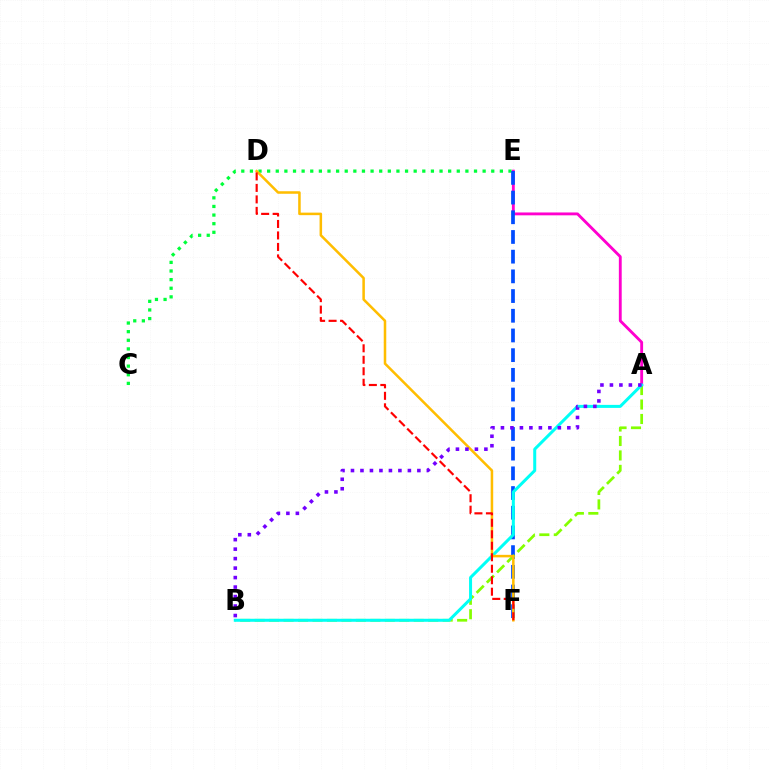{('A', 'E'): [{'color': '#ff00cf', 'line_style': 'solid', 'thickness': 2.06}], ('C', 'E'): [{'color': '#00ff39', 'line_style': 'dotted', 'thickness': 2.34}], ('E', 'F'): [{'color': '#004bff', 'line_style': 'dashed', 'thickness': 2.68}], ('A', 'B'): [{'color': '#84ff00', 'line_style': 'dashed', 'thickness': 1.96}, {'color': '#00fff6', 'line_style': 'solid', 'thickness': 2.17}, {'color': '#7200ff', 'line_style': 'dotted', 'thickness': 2.58}], ('D', 'F'): [{'color': '#ffbd00', 'line_style': 'solid', 'thickness': 1.82}, {'color': '#ff0000', 'line_style': 'dashed', 'thickness': 1.56}]}